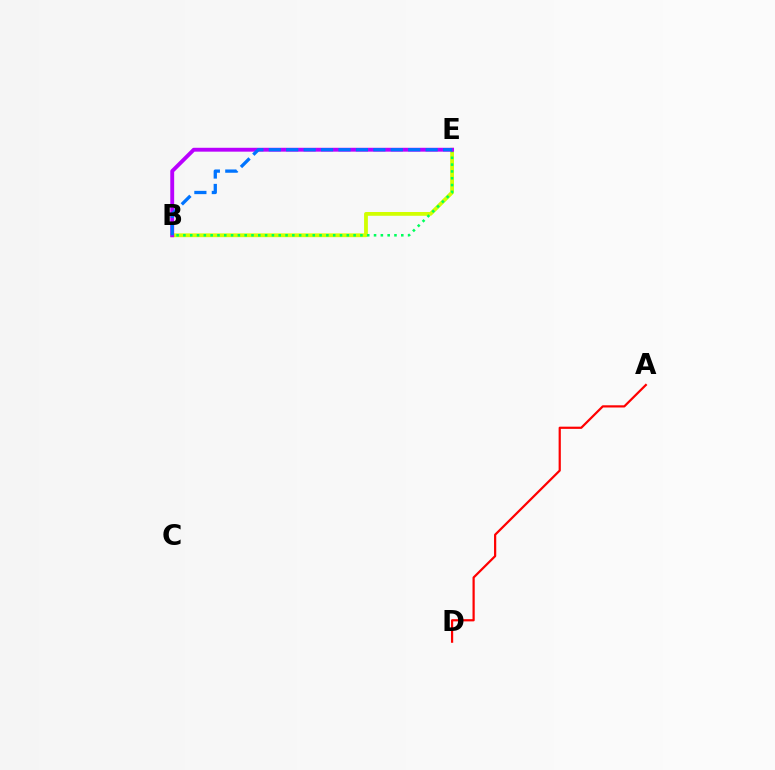{('B', 'E'): [{'color': '#d1ff00', 'line_style': 'solid', 'thickness': 2.73}, {'color': '#00ff5c', 'line_style': 'dotted', 'thickness': 1.85}, {'color': '#b900ff', 'line_style': 'solid', 'thickness': 2.79}, {'color': '#0074ff', 'line_style': 'dashed', 'thickness': 2.37}], ('A', 'D'): [{'color': '#ff0000', 'line_style': 'solid', 'thickness': 1.59}]}